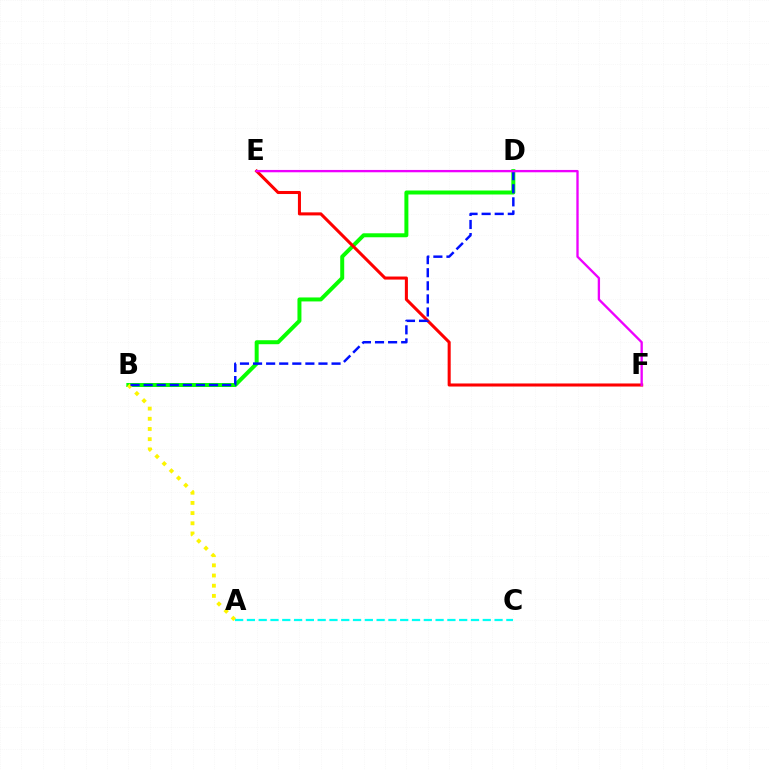{('B', 'D'): [{'color': '#08ff00', 'line_style': 'solid', 'thickness': 2.87}, {'color': '#0010ff', 'line_style': 'dashed', 'thickness': 1.78}], ('A', 'B'): [{'color': '#fcf500', 'line_style': 'dotted', 'thickness': 2.77}], ('E', 'F'): [{'color': '#ff0000', 'line_style': 'solid', 'thickness': 2.2}, {'color': '#ee00ff', 'line_style': 'solid', 'thickness': 1.68}], ('A', 'C'): [{'color': '#00fff6', 'line_style': 'dashed', 'thickness': 1.6}]}